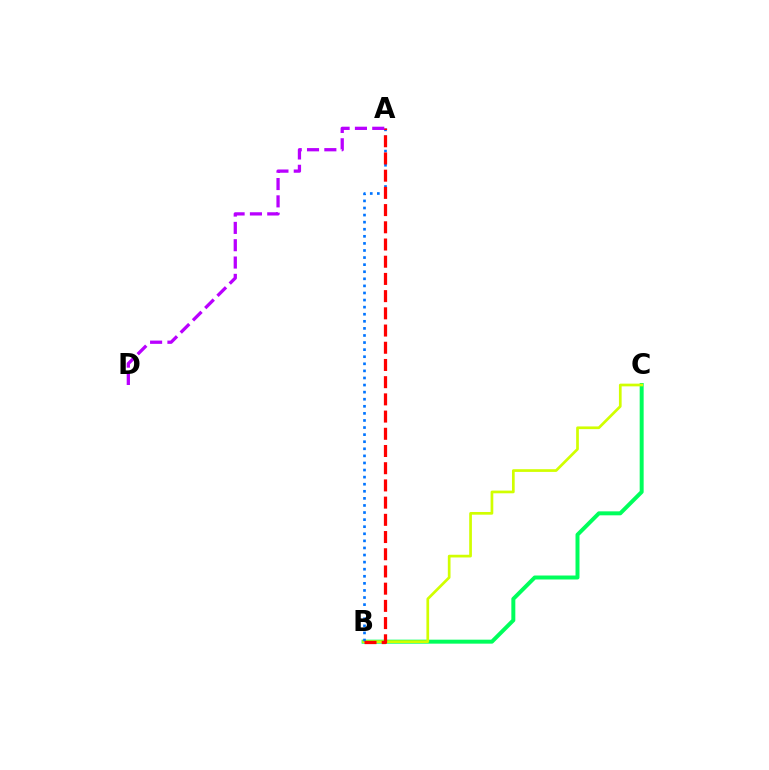{('B', 'C'): [{'color': '#00ff5c', 'line_style': 'solid', 'thickness': 2.86}, {'color': '#d1ff00', 'line_style': 'solid', 'thickness': 1.95}], ('A', 'B'): [{'color': '#0074ff', 'line_style': 'dotted', 'thickness': 1.92}, {'color': '#ff0000', 'line_style': 'dashed', 'thickness': 2.34}], ('A', 'D'): [{'color': '#b900ff', 'line_style': 'dashed', 'thickness': 2.35}]}